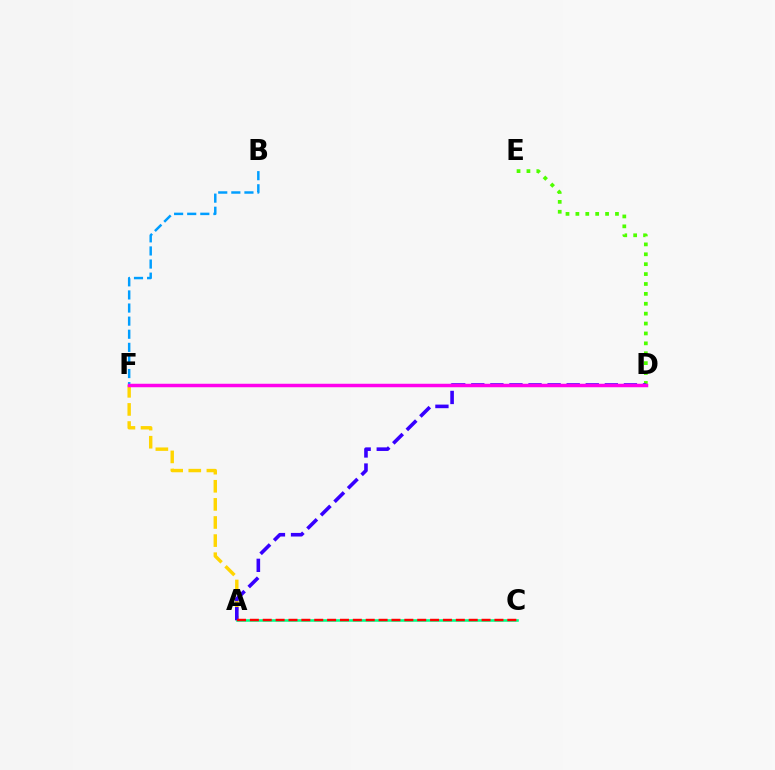{('A', 'F'): [{'color': '#ffd500', 'line_style': 'dashed', 'thickness': 2.46}], ('B', 'F'): [{'color': '#009eff', 'line_style': 'dashed', 'thickness': 1.78}], ('D', 'E'): [{'color': '#4fff00', 'line_style': 'dotted', 'thickness': 2.69}], ('A', 'C'): [{'color': '#00ff86', 'line_style': 'solid', 'thickness': 1.86}, {'color': '#ff0000', 'line_style': 'dashed', 'thickness': 1.75}], ('A', 'D'): [{'color': '#3700ff', 'line_style': 'dashed', 'thickness': 2.59}], ('D', 'F'): [{'color': '#ff00ed', 'line_style': 'solid', 'thickness': 2.51}]}